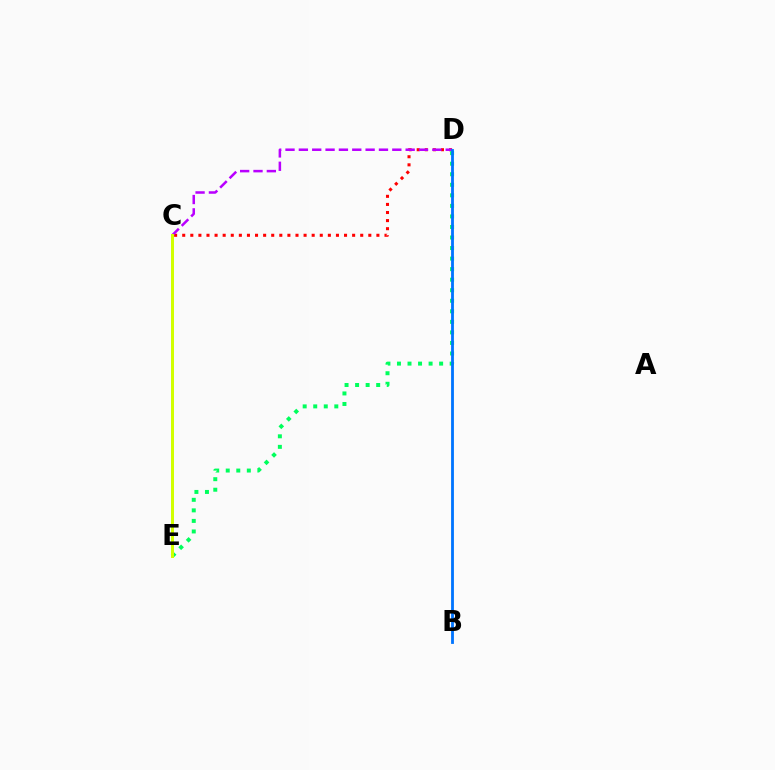{('C', 'D'): [{'color': '#ff0000', 'line_style': 'dotted', 'thickness': 2.2}, {'color': '#b900ff', 'line_style': 'dashed', 'thickness': 1.81}], ('D', 'E'): [{'color': '#00ff5c', 'line_style': 'dotted', 'thickness': 2.86}], ('B', 'D'): [{'color': '#0074ff', 'line_style': 'solid', 'thickness': 2.03}], ('C', 'E'): [{'color': '#d1ff00', 'line_style': 'solid', 'thickness': 2.16}]}